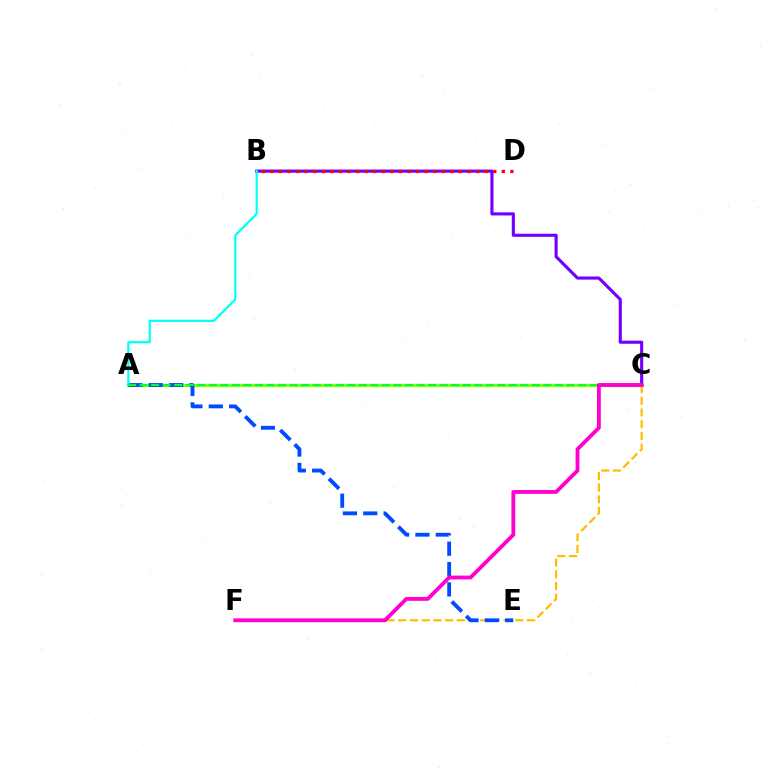{('B', 'C'): [{'color': '#7200ff', 'line_style': 'solid', 'thickness': 2.24}], ('B', 'D'): [{'color': '#ff0000', 'line_style': 'dotted', 'thickness': 2.33}], ('A', 'C'): [{'color': '#84ff00', 'line_style': 'solid', 'thickness': 2.28}, {'color': '#00ff39', 'line_style': 'dashed', 'thickness': 1.57}], ('C', 'F'): [{'color': '#ffbd00', 'line_style': 'dashed', 'thickness': 1.59}, {'color': '#ff00cf', 'line_style': 'solid', 'thickness': 2.76}], ('A', 'E'): [{'color': '#004bff', 'line_style': 'dashed', 'thickness': 2.76}], ('A', 'B'): [{'color': '#00fff6', 'line_style': 'solid', 'thickness': 1.59}]}